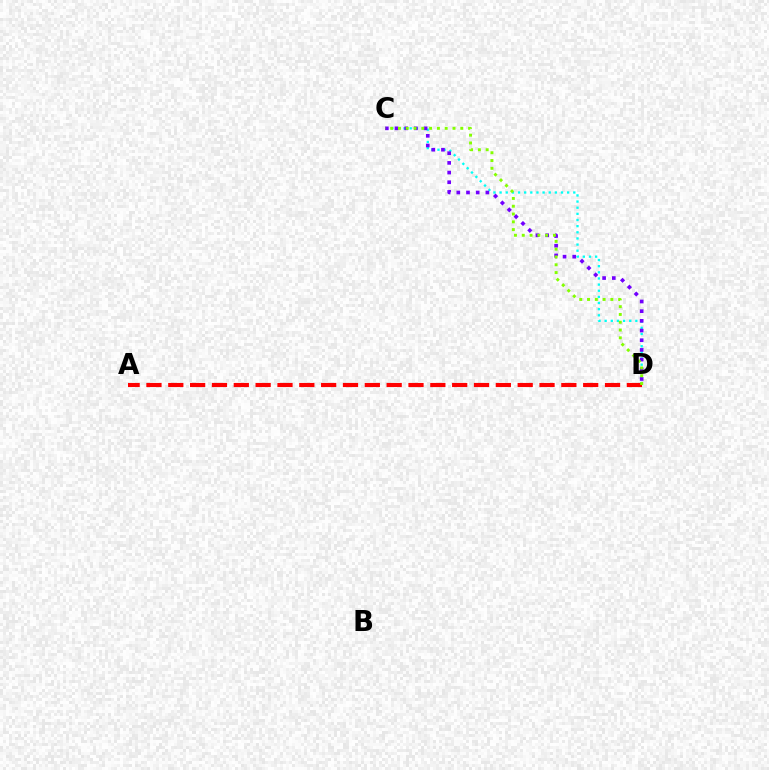{('C', 'D'): [{'color': '#00fff6', 'line_style': 'dotted', 'thickness': 1.67}, {'color': '#7200ff', 'line_style': 'dotted', 'thickness': 2.63}, {'color': '#84ff00', 'line_style': 'dotted', 'thickness': 2.12}], ('A', 'D'): [{'color': '#ff0000', 'line_style': 'dashed', 'thickness': 2.97}]}